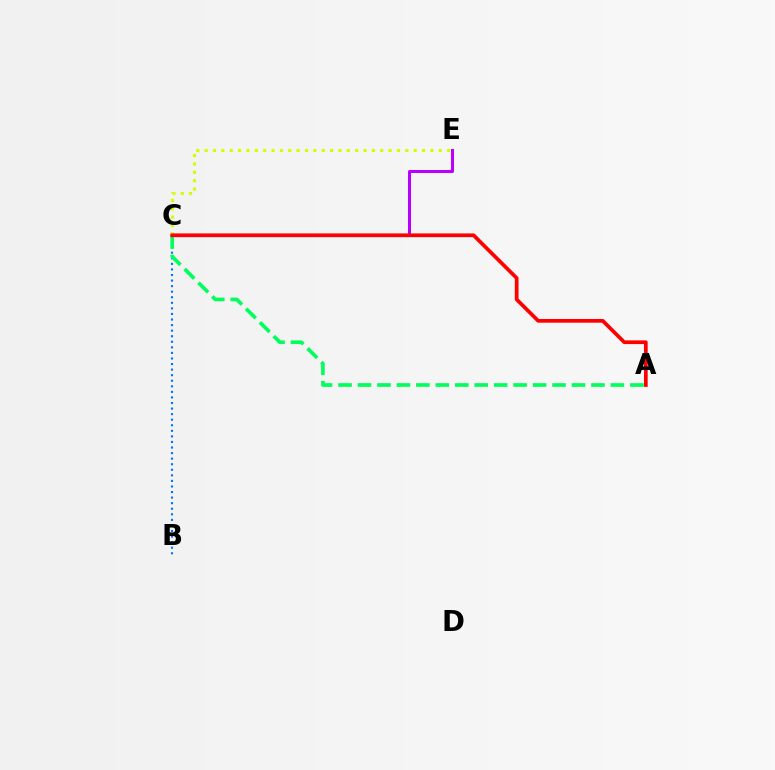{('B', 'C'): [{'color': '#0074ff', 'line_style': 'dotted', 'thickness': 1.51}], ('A', 'C'): [{'color': '#00ff5c', 'line_style': 'dashed', 'thickness': 2.64}, {'color': '#ff0000', 'line_style': 'solid', 'thickness': 2.68}], ('C', 'E'): [{'color': '#d1ff00', 'line_style': 'dotted', 'thickness': 2.27}, {'color': '#b900ff', 'line_style': 'solid', 'thickness': 2.18}]}